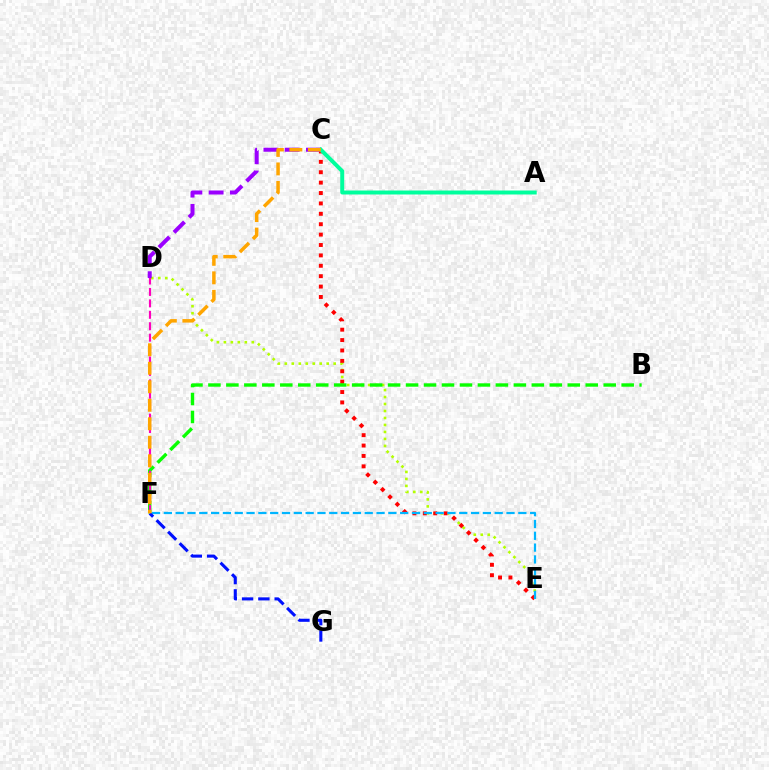{('D', 'E'): [{'color': '#b3ff00', 'line_style': 'dotted', 'thickness': 1.9}], ('C', 'E'): [{'color': '#ff0000', 'line_style': 'dotted', 'thickness': 2.82}], ('B', 'F'): [{'color': '#08ff00', 'line_style': 'dashed', 'thickness': 2.44}], ('D', 'F'): [{'color': '#ff00bd', 'line_style': 'dashed', 'thickness': 1.55}], ('E', 'F'): [{'color': '#00b5ff', 'line_style': 'dashed', 'thickness': 1.61}], ('C', 'D'): [{'color': '#9b00ff', 'line_style': 'dashed', 'thickness': 2.89}], ('F', 'G'): [{'color': '#0010ff', 'line_style': 'dashed', 'thickness': 2.21}], ('A', 'C'): [{'color': '#00ff9d', 'line_style': 'solid', 'thickness': 2.86}], ('C', 'F'): [{'color': '#ffa500', 'line_style': 'dashed', 'thickness': 2.51}]}